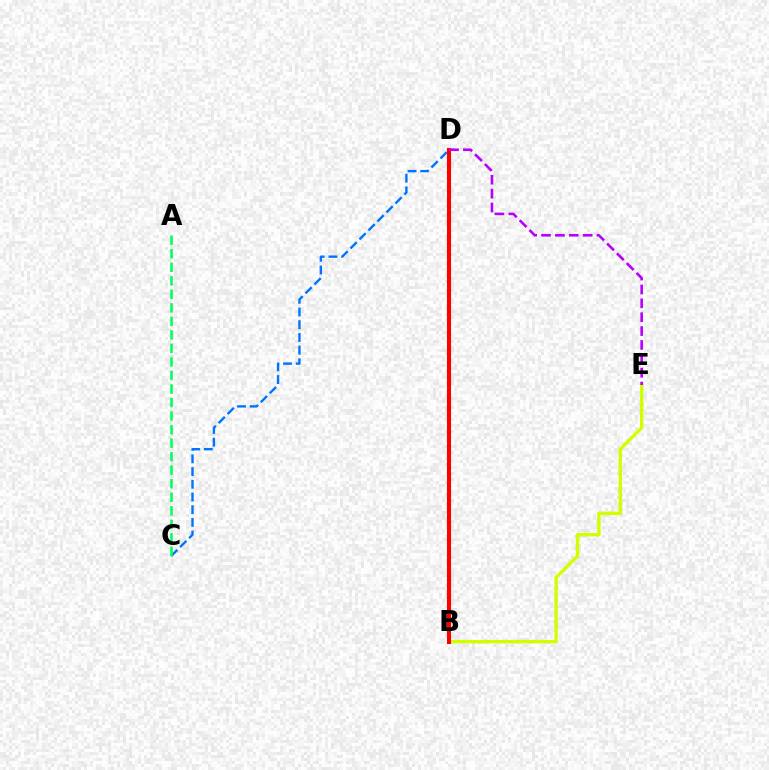{('B', 'E'): [{'color': '#d1ff00', 'line_style': 'solid', 'thickness': 2.44}], ('C', 'D'): [{'color': '#0074ff', 'line_style': 'dashed', 'thickness': 1.73}], ('B', 'D'): [{'color': '#ff0000', 'line_style': 'solid', 'thickness': 2.94}], ('A', 'C'): [{'color': '#00ff5c', 'line_style': 'dashed', 'thickness': 1.84}], ('D', 'E'): [{'color': '#b900ff', 'line_style': 'dashed', 'thickness': 1.88}]}